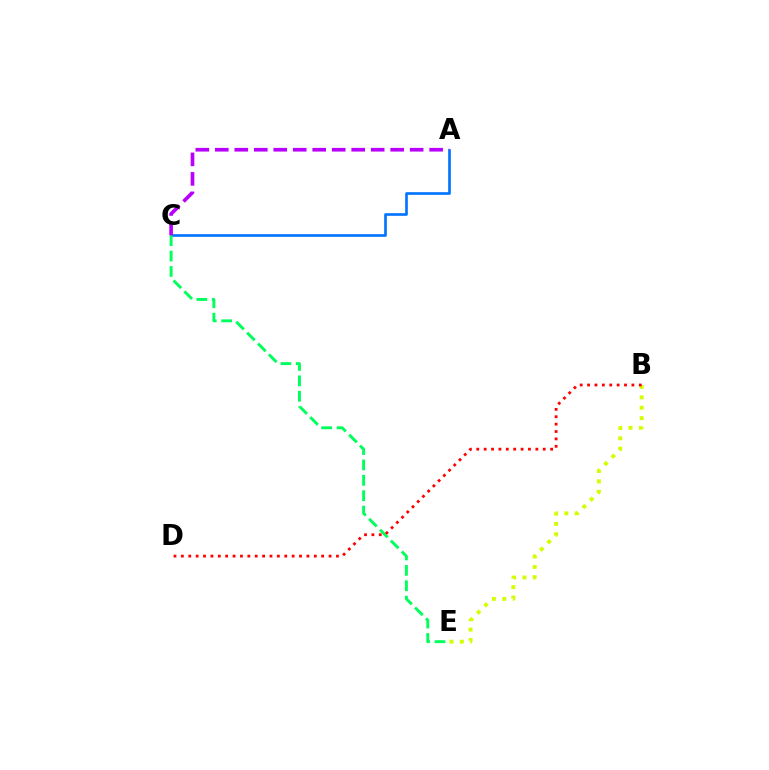{('B', 'E'): [{'color': '#d1ff00', 'line_style': 'dotted', 'thickness': 2.82}], ('A', 'C'): [{'color': '#0074ff', 'line_style': 'solid', 'thickness': 1.91}, {'color': '#b900ff', 'line_style': 'dashed', 'thickness': 2.65}], ('C', 'E'): [{'color': '#00ff5c', 'line_style': 'dashed', 'thickness': 2.09}], ('B', 'D'): [{'color': '#ff0000', 'line_style': 'dotted', 'thickness': 2.01}]}